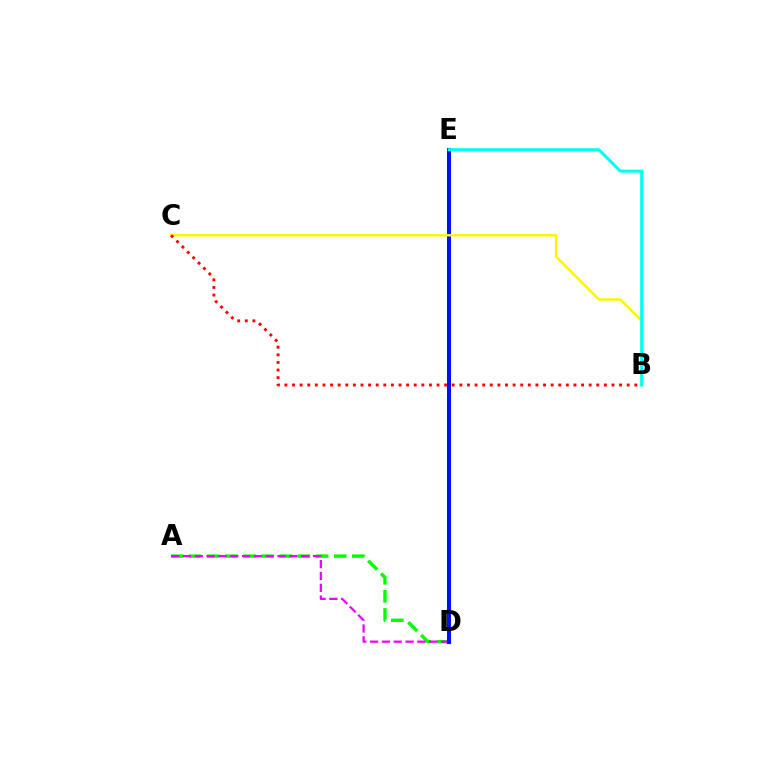{('A', 'D'): [{'color': '#08ff00', 'line_style': 'dashed', 'thickness': 2.46}, {'color': '#ee00ff', 'line_style': 'dashed', 'thickness': 1.61}], ('D', 'E'): [{'color': '#0010ff', 'line_style': 'solid', 'thickness': 2.92}], ('B', 'C'): [{'color': '#fcf500', 'line_style': 'solid', 'thickness': 1.77}, {'color': '#ff0000', 'line_style': 'dotted', 'thickness': 2.07}], ('B', 'E'): [{'color': '#00fff6', 'line_style': 'solid', 'thickness': 2.17}]}